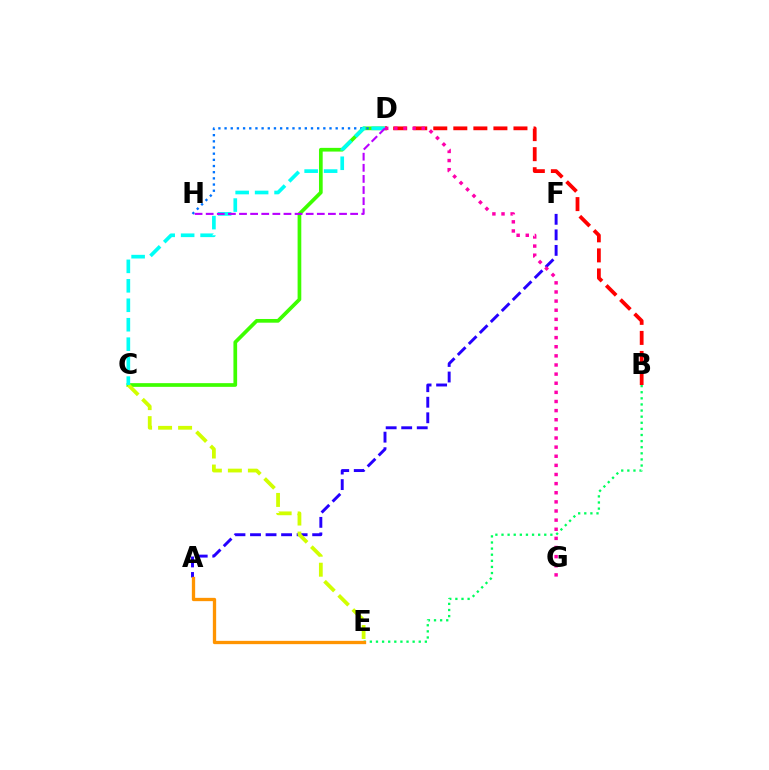{('A', 'F'): [{'color': '#2500ff', 'line_style': 'dashed', 'thickness': 2.11}], ('C', 'D'): [{'color': '#3dff00', 'line_style': 'solid', 'thickness': 2.66}, {'color': '#00fff6', 'line_style': 'dashed', 'thickness': 2.64}], ('C', 'E'): [{'color': '#d1ff00', 'line_style': 'dashed', 'thickness': 2.72}], ('D', 'H'): [{'color': '#0074ff', 'line_style': 'dotted', 'thickness': 1.68}, {'color': '#b900ff', 'line_style': 'dashed', 'thickness': 1.51}], ('B', 'D'): [{'color': '#ff0000', 'line_style': 'dashed', 'thickness': 2.72}], ('B', 'E'): [{'color': '#00ff5c', 'line_style': 'dotted', 'thickness': 1.66}], ('D', 'G'): [{'color': '#ff00ac', 'line_style': 'dotted', 'thickness': 2.48}], ('A', 'E'): [{'color': '#ff9400', 'line_style': 'solid', 'thickness': 2.38}]}